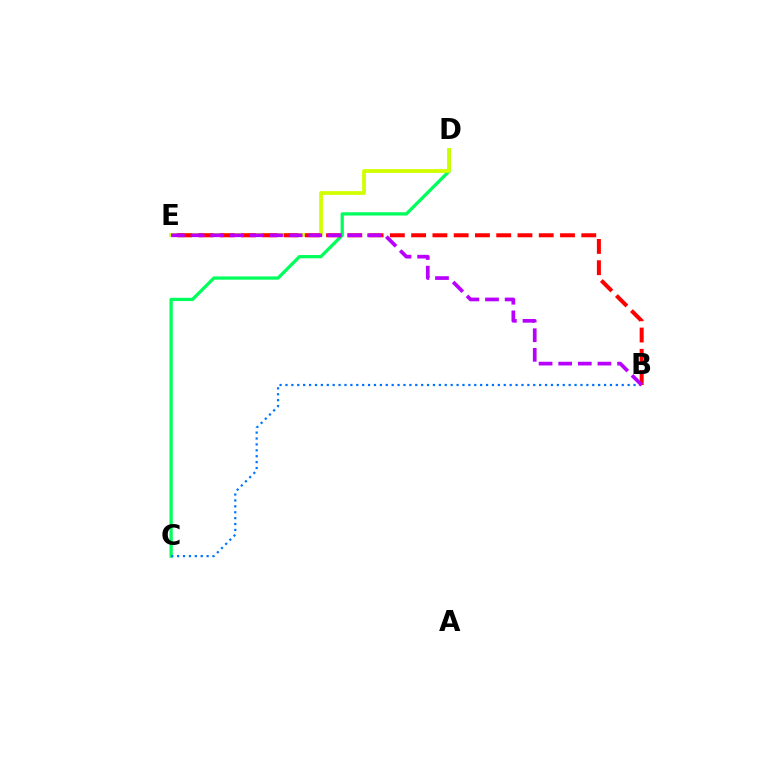{('C', 'D'): [{'color': '#00ff5c', 'line_style': 'solid', 'thickness': 2.35}], ('D', 'E'): [{'color': '#d1ff00', 'line_style': 'solid', 'thickness': 2.72}], ('B', 'C'): [{'color': '#0074ff', 'line_style': 'dotted', 'thickness': 1.6}], ('B', 'E'): [{'color': '#ff0000', 'line_style': 'dashed', 'thickness': 2.89}, {'color': '#b900ff', 'line_style': 'dashed', 'thickness': 2.67}]}